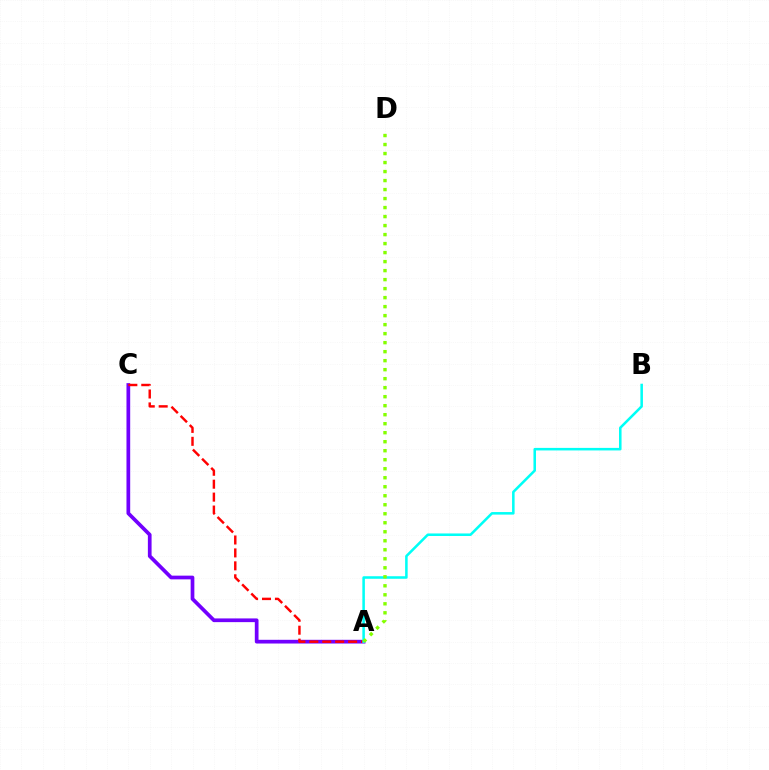{('A', 'C'): [{'color': '#7200ff', 'line_style': 'solid', 'thickness': 2.67}, {'color': '#ff0000', 'line_style': 'dashed', 'thickness': 1.76}], ('A', 'B'): [{'color': '#00fff6', 'line_style': 'solid', 'thickness': 1.83}], ('A', 'D'): [{'color': '#84ff00', 'line_style': 'dotted', 'thickness': 2.45}]}